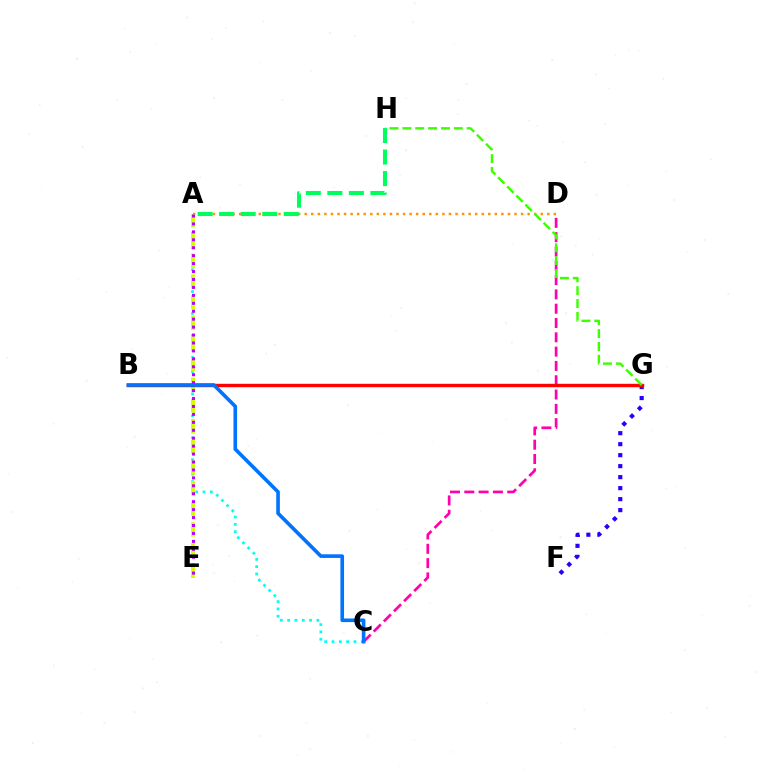{('A', 'C'): [{'color': '#00fff6', 'line_style': 'dotted', 'thickness': 1.99}], ('A', 'D'): [{'color': '#ff9400', 'line_style': 'dotted', 'thickness': 1.78}], ('F', 'G'): [{'color': '#2500ff', 'line_style': 'dotted', 'thickness': 2.99}], ('A', 'E'): [{'color': '#d1ff00', 'line_style': 'dashed', 'thickness': 2.81}, {'color': '#b900ff', 'line_style': 'dotted', 'thickness': 2.16}], ('C', 'D'): [{'color': '#ff00ac', 'line_style': 'dashed', 'thickness': 1.94}], ('B', 'G'): [{'color': '#ff0000', 'line_style': 'solid', 'thickness': 2.45}], ('A', 'H'): [{'color': '#00ff5c', 'line_style': 'dashed', 'thickness': 2.92}], ('B', 'C'): [{'color': '#0074ff', 'line_style': 'solid', 'thickness': 2.61}], ('G', 'H'): [{'color': '#3dff00', 'line_style': 'dashed', 'thickness': 1.75}]}